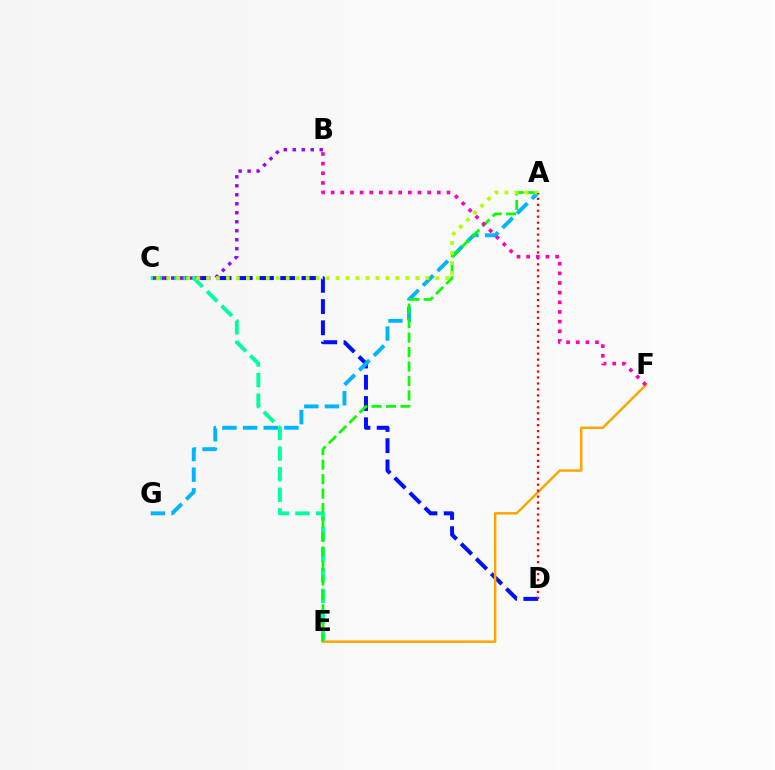{('C', 'D'): [{'color': '#0010ff', 'line_style': 'dashed', 'thickness': 2.89}], ('C', 'E'): [{'color': '#00ff9d', 'line_style': 'dashed', 'thickness': 2.8}], ('A', 'G'): [{'color': '#00b5ff', 'line_style': 'dashed', 'thickness': 2.81}], ('E', 'F'): [{'color': '#ffa500', 'line_style': 'solid', 'thickness': 1.77}], ('B', 'C'): [{'color': '#9b00ff', 'line_style': 'dotted', 'thickness': 2.44}], ('A', 'E'): [{'color': '#08ff00', 'line_style': 'dashed', 'thickness': 1.97}], ('A', 'C'): [{'color': '#b3ff00', 'line_style': 'dotted', 'thickness': 2.71}], ('A', 'D'): [{'color': '#ff0000', 'line_style': 'dotted', 'thickness': 1.62}], ('B', 'F'): [{'color': '#ff00bd', 'line_style': 'dotted', 'thickness': 2.62}]}